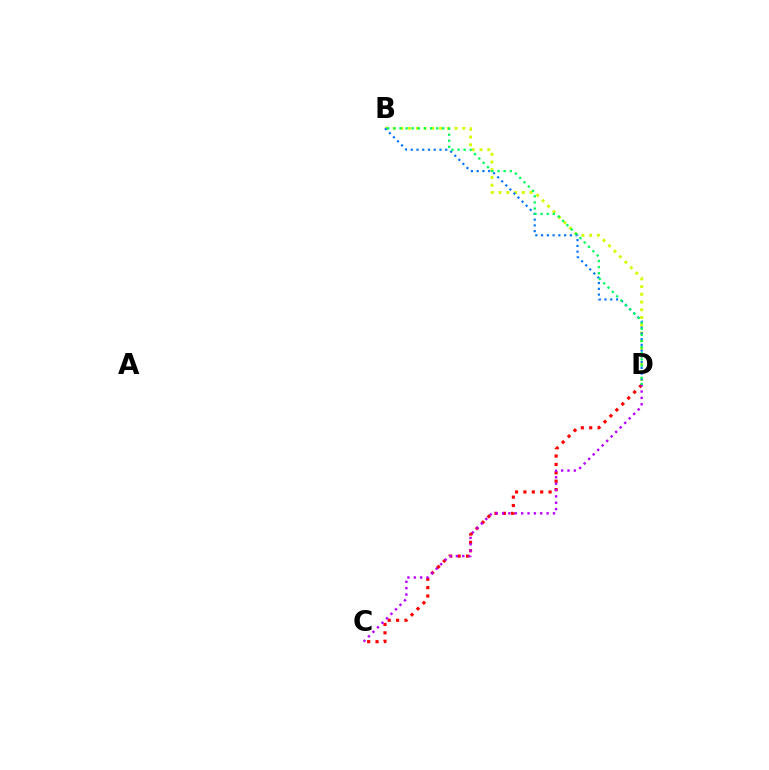{('B', 'D'): [{'color': '#d1ff00', 'line_style': 'dotted', 'thickness': 2.1}, {'color': '#0074ff', 'line_style': 'dotted', 'thickness': 1.56}, {'color': '#00ff5c', 'line_style': 'dotted', 'thickness': 1.66}], ('C', 'D'): [{'color': '#ff0000', 'line_style': 'dotted', 'thickness': 2.28}, {'color': '#b900ff', 'line_style': 'dotted', 'thickness': 1.73}]}